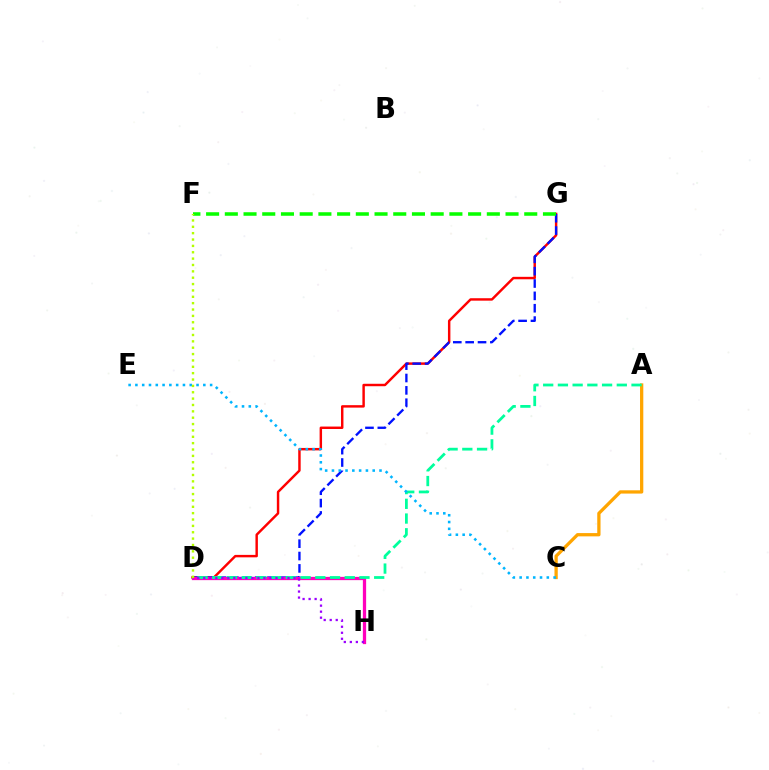{('D', 'G'): [{'color': '#ff0000', 'line_style': 'solid', 'thickness': 1.76}, {'color': '#0010ff', 'line_style': 'dashed', 'thickness': 1.68}], ('F', 'G'): [{'color': '#08ff00', 'line_style': 'dashed', 'thickness': 2.54}], ('D', 'H'): [{'color': '#ff00bd', 'line_style': 'solid', 'thickness': 2.35}, {'color': '#9b00ff', 'line_style': 'dotted', 'thickness': 1.63}], ('A', 'C'): [{'color': '#ffa500', 'line_style': 'solid', 'thickness': 2.36}], ('A', 'D'): [{'color': '#00ff9d', 'line_style': 'dashed', 'thickness': 2.0}], ('C', 'E'): [{'color': '#00b5ff', 'line_style': 'dotted', 'thickness': 1.85}], ('D', 'F'): [{'color': '#b3ff00', 'line_style': 'dotted', 'thickness': 1.73}]}